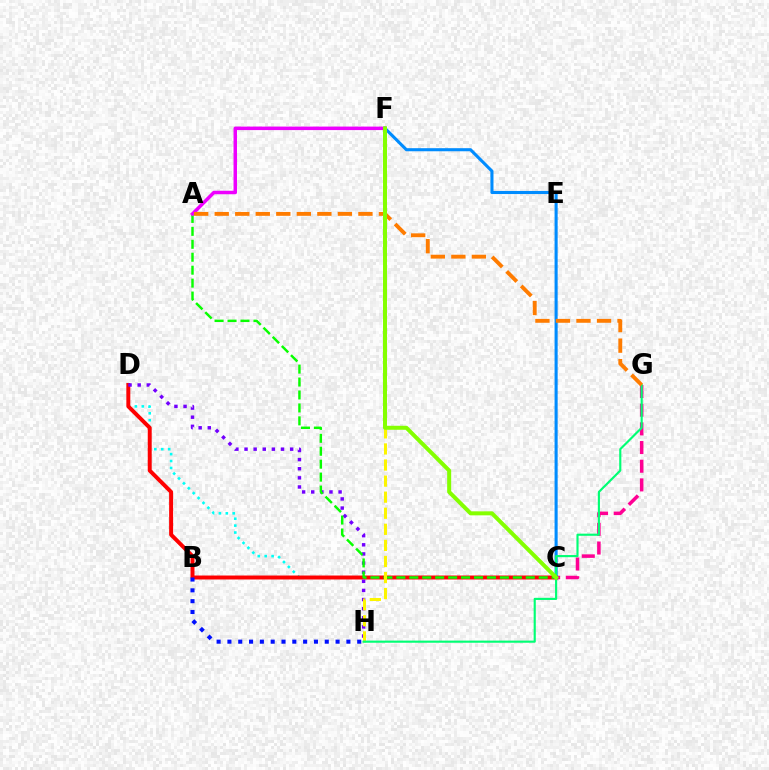{('C', 'D'): [{'color': '#00fff6', 'line_style': 'dotted', 'thickness': 1.88}, {'color': '#ff0000', 'line_style': 'solid', 'thickness': 2.85}], ('D', 'H'): [{'color': '#7200ff', 'line_style': 'dotted', 'thickness': 2.48}], ('A', 'C'): [{'color': '#08ff00', 'line_style': 'dashed', 'thickness': 1.76}], ('A', 'F'): [{'color': '#ee00ff', 'line_style': 'solid', 'thickness': 2.52}], ('C', 'G'): [{'color': '#ff0094', 'line_style': 'dashed', 'thickness': 2.54}], ('C', 'F'): [{'color': '#008cff', 'line_style': 'solid', 'thickness': 2.22}, {'color': '#84ff00', 'line_style': 'solid', 'thickness': 2.89}], ('F', 'H'): [{'color': '#fcf500', 'line_style': 'dashed', 'thickness': 2.18}], ('B', 'H'): [{'color': '#0010ff', 'line_style': 'dotted', 'thickness': 2.94}], ('G', 'H'): [{'color': '#00ff74', 'line_style': 'solid', 'thickness': 1.54}], ('A', 'G'): [{'color': '#ff7c00', 'line_style': 'dashed', 'thickness': 2.79}]}